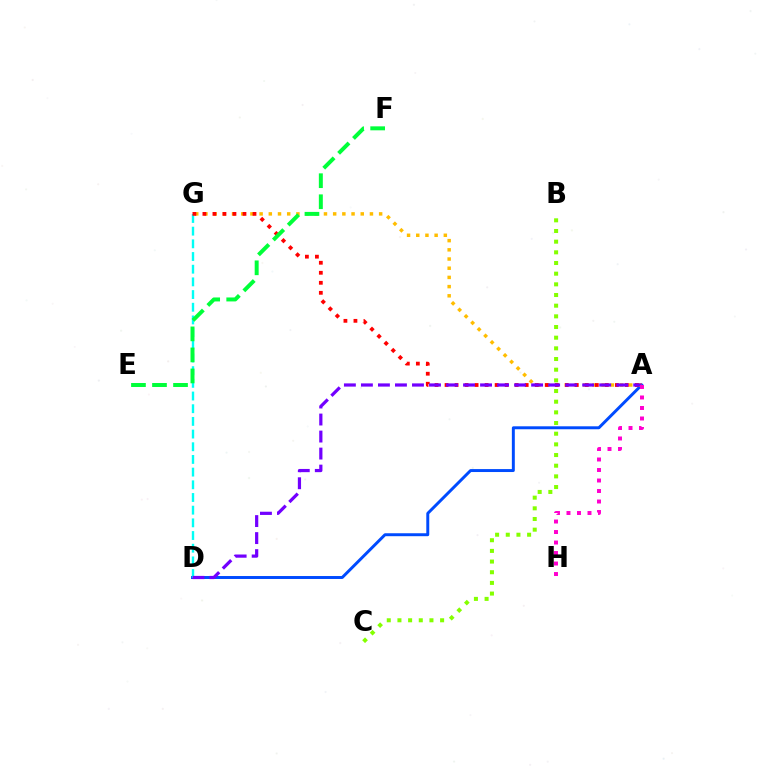{('A', 'D'): [{'color': '#004bff', 'line_style': 'solid', 'thickness': 2.12}, {'color': '#7200ff', 'line_style': 'dashed', 'thickness': 2.31}], ('D', 'G'): [{'color': '#00fff6', 'line_style': 'dashed', 'thickness': 1.72}], ('B', 'C'): [{'color': '#84ff00', 'line_style': 'dotted', 'thickness': 2.9}], ('A', 'G'): [{'color': '#ffbd00', 'line_style': 'dotted', 'thickness': 2.5}, {'color': '#ff0000', 'line_style': 'dotted', 'thickness': 2.72}], ('A', 'H'): [{'color': '#ff00cf', 'line_style': 'dotted', 'thickness': 2.85}], ('E', 'F'): [{'color': '#00ff39', 'line_style': 'dashed', 'thickness': 2.86}]}